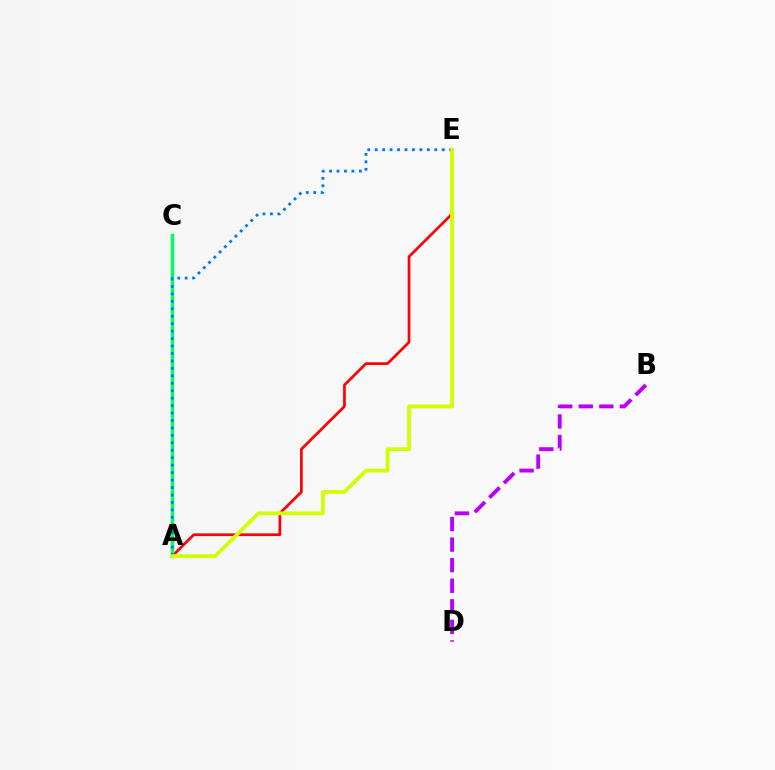{('B', 'D'): [{'color': '#b900ff', 'line_style': 'dashed', 'thickness': 2.79}], ('A', 'E'): [{'color': '#ff0000', 'line_style': 'solid', 'thickness': 1.94}, {'color': '#0074ff', 'line_style': 'dotted', 'thickness': 2.02}, {'color': '#d1ff00', 'line_style': 'solid', 'thickness': 2.73}], ('A', 'C'): [{'color': '#00ff5c', 'line_style': 'solid', 'thickness': 2.47}]}